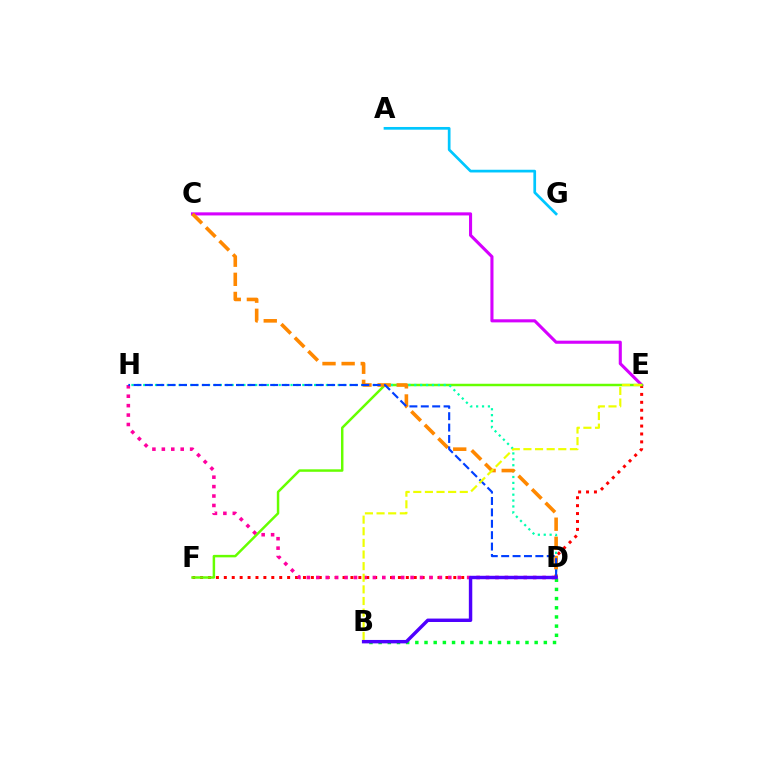{('C', 'E'): [{'color': '#d600ff', 'line_style': 'solid', 'thickness': 2.23}], ('B', 'D'): [{'color': '#00ff27', 'line_style': 'dotted', 'thickness': 2.49}, {'color': '#4f00ff', 'line_style': 'solid', 'thickness': 2.47}], ('E', 'F'): [{'color': '#ff0000', 'line_style': 'dotted', 'thickness': 2.15}, {'color': '#66ff00', 'line_style': 'solid', 'thickness': 1.78}], ('A', 'G'): [{'color': '#00c7ff', 'line_style': 'solid', 'thickness': 1.95}], ('D', 'H'): [{'color': '#ff00a0', 'line_style': 'dotted', 'thickness': 2.56}, {'color': '#00ffaf', 'line_style': 'dotted', 'thickness': 1.6}, {'color': '#003fff', 'line_style': 'dashed', 'thickness': 1.55}], ('C', 'D'): [{'color': '#ff8800', 'line_style': 'dashed', 'thickness': 2.6}], ('B', 'E'): [{'color': '#eeff00', 'line_style': 'dashed', 'thickness': 1.58}]}